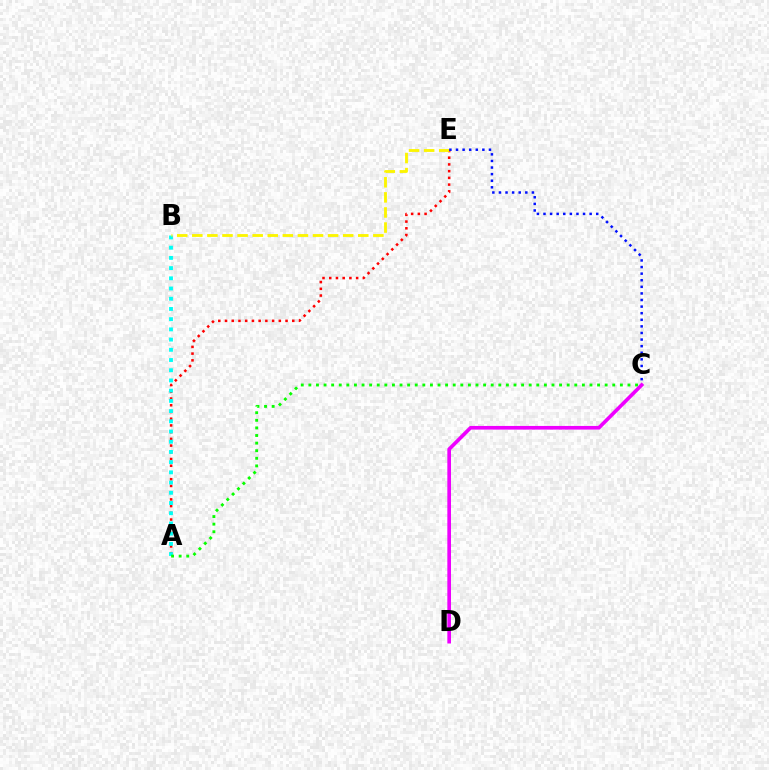{('A', 'E'): [{'color': '#ff0000', 'line_style': 'dotted', 'thickness': 1.83}], ('A', 'B'): [{'color': '#00fff6', 'line_style': 'dotted', 'thickness': 2.77}], ('B', 'E'): [{'color': '#fcf500', 'line_style': 'dashed', 'thickness': 2.05}], ('C', 'E'): [{'color': '#0010ff', 'line_style': 'dotted', 'thickness': 1.79}], ('A', 'C'): [{'color': '#08ff00', 'line_style': 'dotted', 'thickness': 2.06}], ('C', 'D'): [{'color': '#ee00ff', 'line_style': 'solid', 'thickness': 2.63}]}